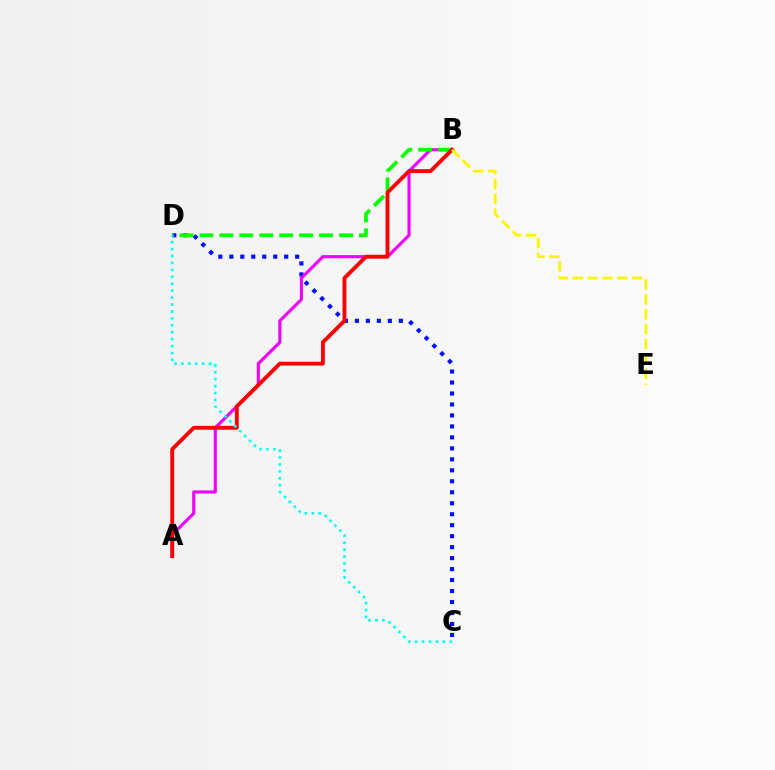{('C', 'D'): [{'color': '#0010ff', 'line_style': 'dotted', 'thickness': 2.98}, {'color': '#00fff6', 'line_style': 'dotted', 'thickness': 1.88}], ('A', 'B'): [{'color': '#ee00ff', 'line_style': 'solid', 'thickness': 2.24}, {'color': '#ff0000', 'line_style': 'solid', 'thickness': 2.78}], ('B', 'D'): [{'color': '#08ff00', 'line_style': 'dashed', 'thickness': 2.71}], ('B', 'E'): [{'color': '#fcf500', 'line_style': 'dashed', 'thickness': 2.02}]}